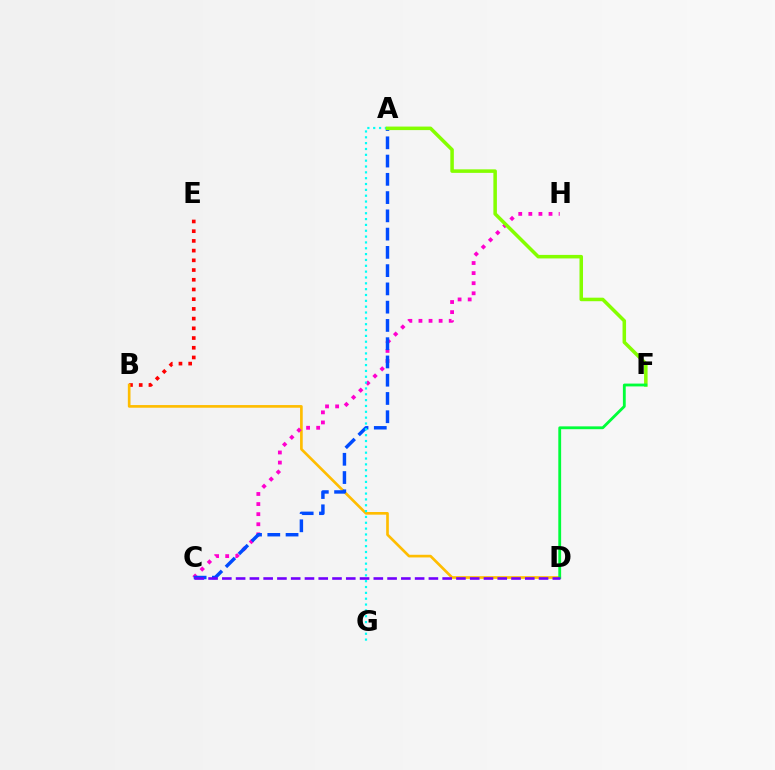{('B', 'E'): [{'color': '#ff0000', 'line_style': 'dotted', 'thickness': 2.64}], ('B', 'D'): [{'color': '#ffbd00', 'line_style': 'solid', 'thickness': 1.92}], ('C', 'H'): [{'color': '#ff00cf', 'line_style': 'dotted', 'thickness': 2.74}], ('A', 'C'): [{'color': '#004bff', 'line_style': 'dashed', 'thickness': 2.48}], ('A', 'G'): [{'color': '#00fff6', 'line_style': 'dotted', 'thickness': 1.59}], ('A', 'F'): [{'color': '#84ff00', 'line_style': 'solid', 'thickness': 2.54}], ('D', 'F'): [{'color': '#00ff39', 'line_style': 'solid', 'thickness': 2.04}], ('C', 'D'): [{'color': '#7200ff', 'line_style': 'dashed', 'thickness': 1.87}]}